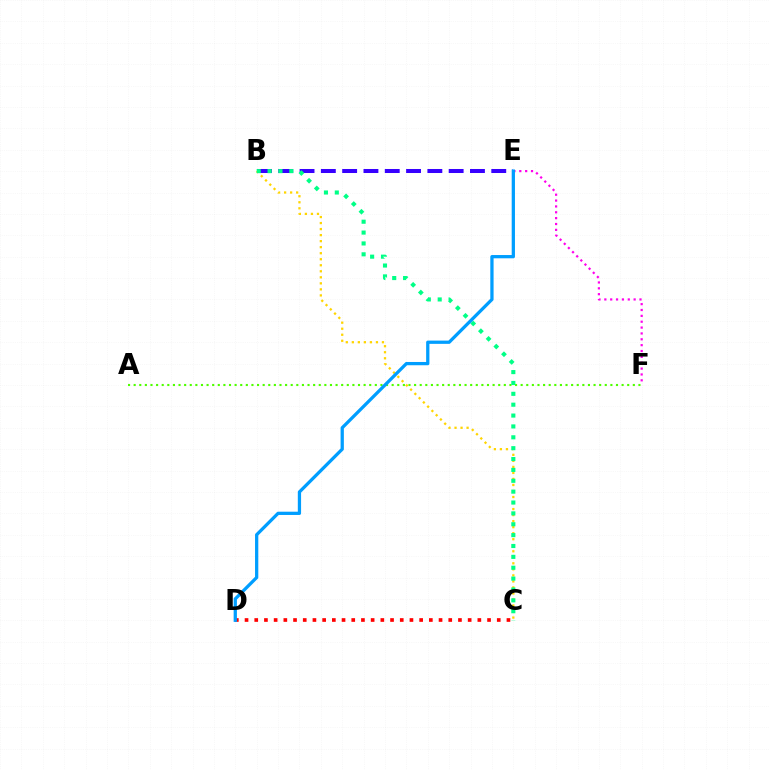{('C', 'D'): [{'color': '#ff0000', 'line_style': 'dotted', 'thickness': 2.64}], ('E', 'F'): [{'color': '#ff00ed', 'line_style': 'dotted', 'thickness': 1.59}], ('A', 'F'): [{'color': '#4fff00', 'line_style': 'dotted', 'thickness': 1.52}], ('B', 'C'): [{'color': '#ffd500', 'line_style': 'dotted', 'thickness': 1.64}, {'color': '#00ff86', 'line_style': 'dotted', 'thickness': 2.95}], ('B', 'E'): [{'color': '#3700ff', 'line_style': 'dashed', 'thickness': 2.89}], ('D', 'E'): [{'color': '#009eff', 'line_style': 'solid', 'thickness': 2.35}]}